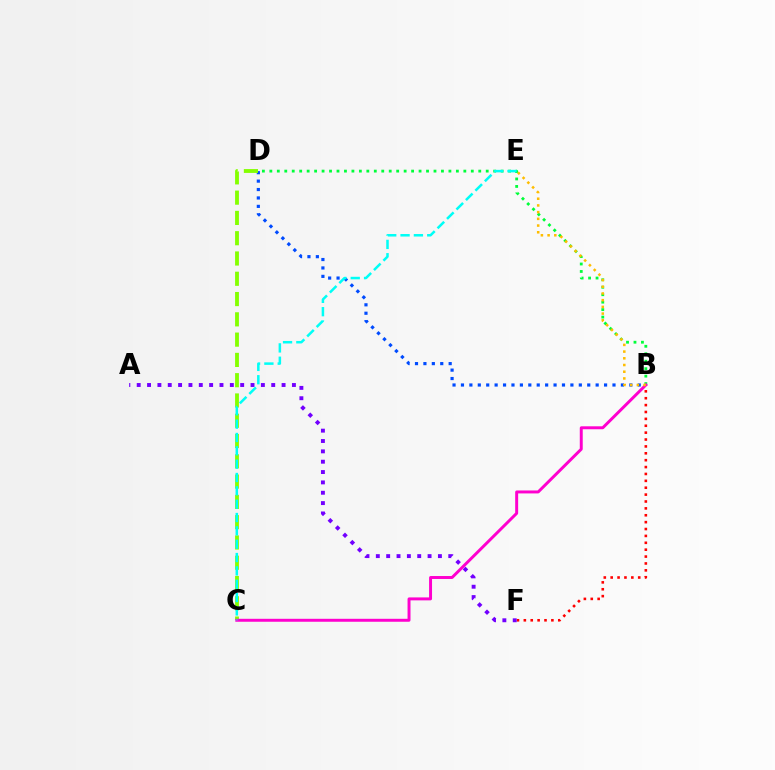{('B', 'F'): [{'color': '#ff0000', 'line_style': 'dotted', 'thickness': 1.87}], ('A', 'F'): [{'color': '#7200ff', 'line_style': 'dotted', 'thickness': 2.81}], ('B', 'D'): [{'color': '#004bff', 'line_style': 'dotted', 'thickness': 2.29}, {'color': '#00ff39', 'line_style': 'dotted', 'thickness': 2.03}], ('C', 'D'): [{'color': '#84ff00', 'line_style': 'dashed', 'thickness': 2.76}], ('B', 'C'): [{'color': '#ff00cf', 'line_style': 'solid', 'thickness': 2.13}], ('C', 'E'): [{'color': '#00fff6', 'line_style': 'dashed', 'thickness': 1.81}], ('B', 'E'): [{'color': '#ffbd00', 'line_style': 'dotted', 'thickness': 1.82}]}